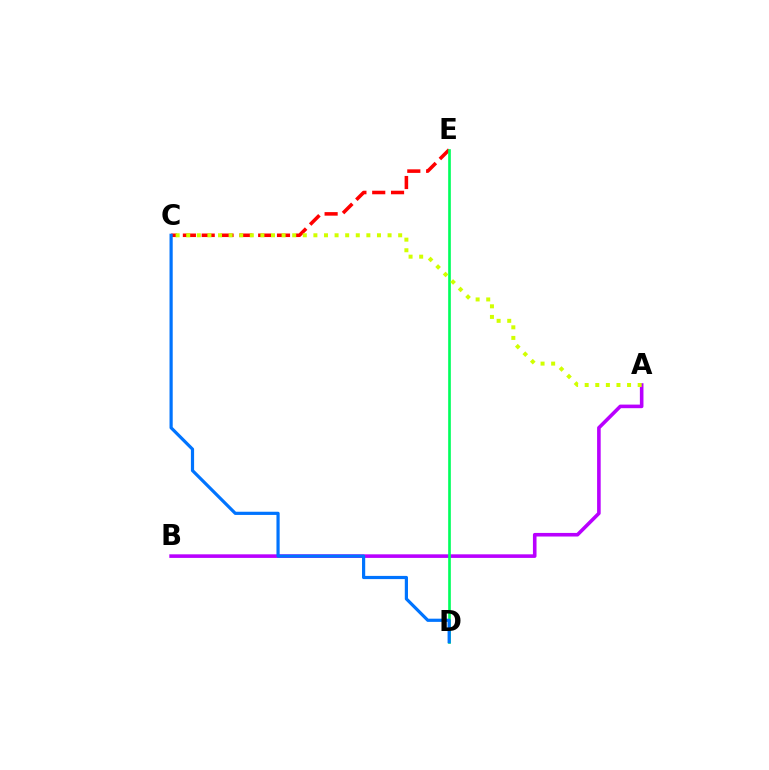{('C', 'E'): [{'color': '#ff0000', 'line_style': 'dashed', 'thickness': 2.56}], ('A', 'B'): [{'color': '#b900ff', 'line_style': 'solid', 'thickness': 2.59}], ('D', 'E'): [{'color': '#00ff5c', 'line_style': 'solid', 'thickness': 1.92}], ('A', 'C'): [{'color': '#d1ff00', 'line_style': 'dotted', 'thickness': 2.88}], ('C', 'D'): [{'color': '#0074ff', 'line_style': 'solid', 'thickness': 2.3}]}